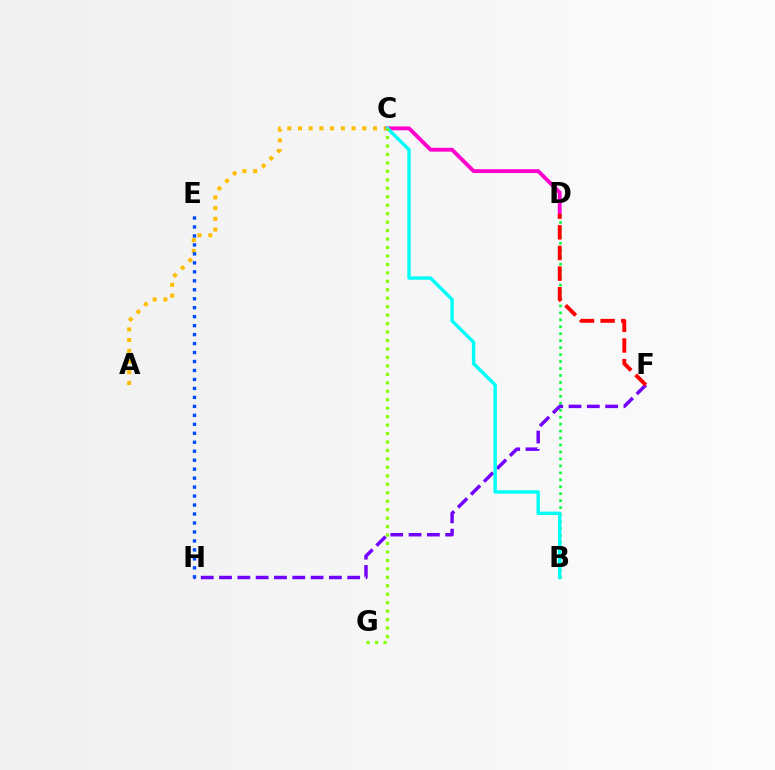{('A', 'C'): [{'color': '#ffbd00', 'line_style': 'dotted', 'thickness': 2.91}], ('C', 'D'): [{'color': '#ff00cf', 'line_style': 'solid', 'thickness': 2.77}], ('B', 'D'): [{'color': '#00ff39', 'line_style': 'dotted', 'thickness': 1.89}], ('F', 'H'): [{'color': '#7200ff', 'line_style': 'dashed', 'thickness': 2.49}], ('E', 'H'): [{'color': '#004bff', 'line_style': 'dotted', 'thickness': 2.44}], ('B', 'C'): [{'color': '#00fff6', 'line_style': 'solid', 'thickness': 2.46}], ('D', 'F'): [{'color': '#ff0000', 'line_style': 'dashed', 'thickness': 2.8}], ('C', 'G'): [{'color': '#84ff00', 'line_style': 'dotted', 'thickness': 2.3}]}